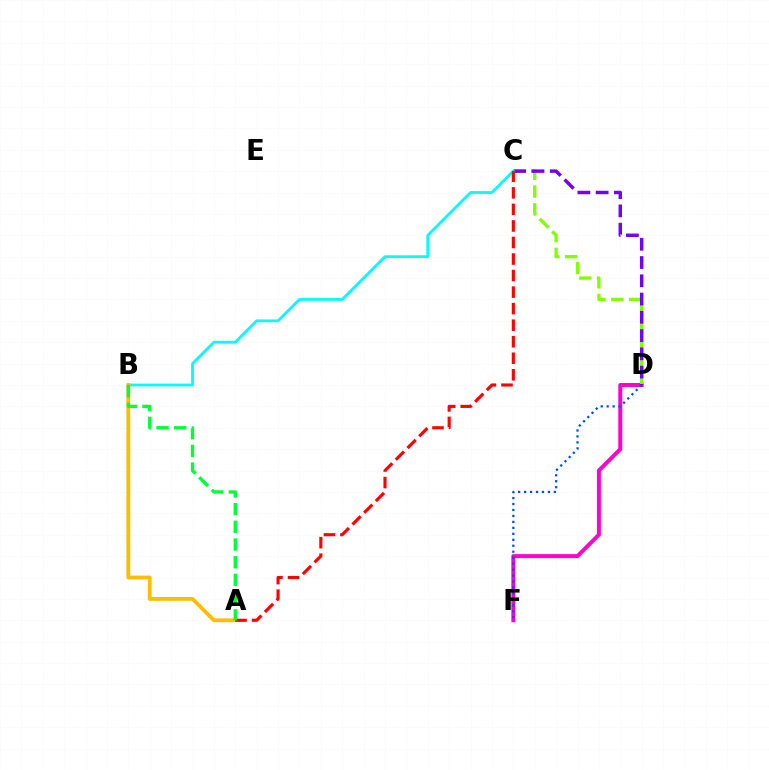{('D', 'F'): [{'color': '#ff00cf', 'line_style': 'solid', 'thickness': 2.85}, {'color': '#004bff', 'line_style': 'dotted', 'thickness': 1.62}], ('C', 'D'): [{'color': '#84ff00', 'line_style': 'dashed', 'thickness': 2.42}, {'color': '#7200ff', 'line_style': 'dashed', 'thickness': 2.48}], ('B', 'C'): [{'color': '#00fff6', 'line_style': 'solid', 'thickness': 2.01}], ('A', 'B'): [{'color': '#ffbd00', 'line_style': 'solid', 'thickness': 2.75}, {'color': '#00ff39', 'line_style': 'dashed', 'thickness': 2.4}], ('A', 'C'): [{'color': '#ff0000', 'line_style': 'dashed', 'thickness': 2.25}]}